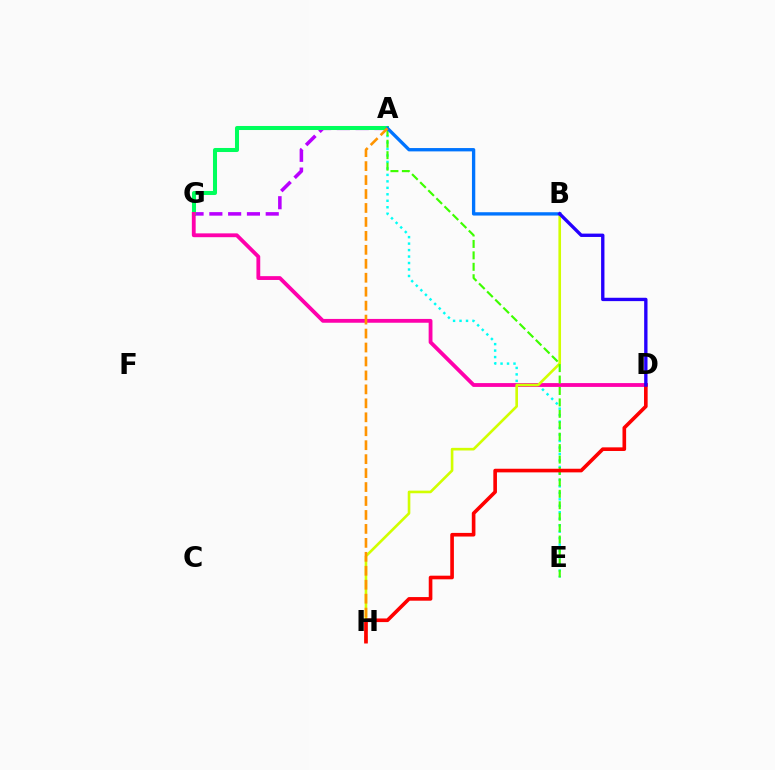{('A', 'G'): [{'color': '#b900ff', 'line_style': 'dashed', 'thickness': 2.55}, {'color': '#00ff5c', 'line_style': 'solid', 'thickness': 2.91}], ('A', 'E'): [{'color': '#00fff6', 'line_style': 'dotted', 'thickness': 1.76}, {'color': '#3dff00', 'line_style': 'dashed', 'thickness': 1.55}], ('D', 'G'): [{'color': '#ff00ac', 'line_style': 'solid', 'thickness': 2.75}], ('B', 'H'): [{'color': '#d1ff00', 'line_style': 'solid', 'thickness': 1.89}], ('A', 'B'): [{'color': '#0074ff', 'line_style': 'solid', 'thickness': 2.4}], ('A', 'H'): [{'color': '#ff9400', 'line_style': 'dashed', 'thickness': 1.9}], ('D', 'H'): [{'color': '#ff0000', 'line_style': 'solid', 'thickness': 2.61}], ('B', 'D'): [{'color': '#2500ff', 'line_style': 'solid', 'thickness': 2.41}]}